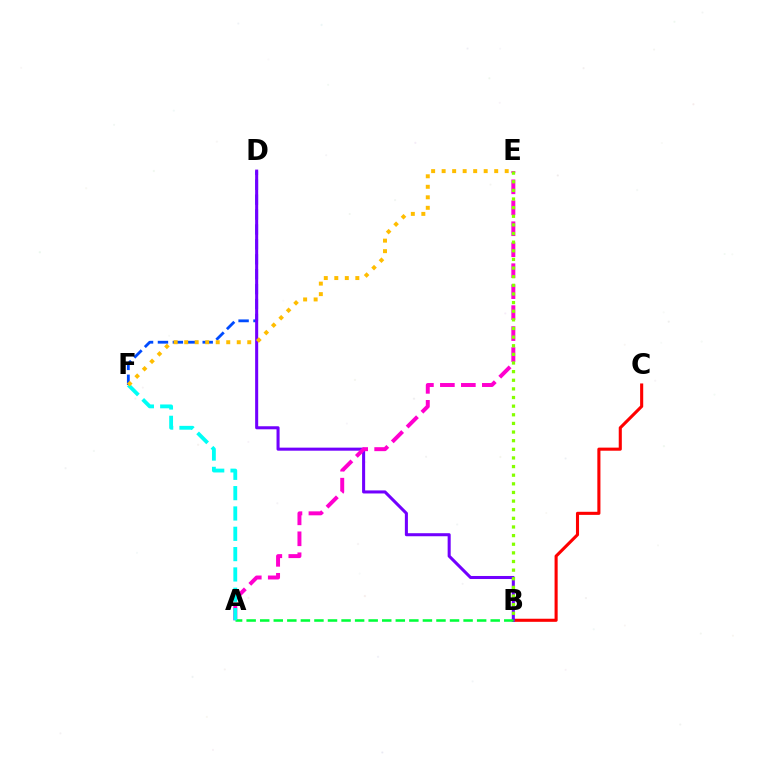{('D', 'F'): [{'color': '#004bff', 'line_style': 'dashed', 'thickness': 2.03}], ('B', 'C'): [{'color': '#ff0000', 'line_style': 'solid', 'thickness': 2.22}], ('B', 'D'): [{'color': '#7200ff', 'line_style': 'solid', 'thickness': 2.2}], ('A', 'E'): [{'color': '#ff00cf', 'line_style': 'dashed', 'thickness': 2.85}], ('A', 'B'): [{'color': '#00ff39', 'line_style': 'dashed', 'thickness': 1.84}], ('B', 'E'): [{'color': '#84ff00', 'line_style': 'dotted', 'thickness': 2.34}], ('A', 'F'): [{'color': '#00fff6', 'line_style': 'dashed', 'thickness': 2.76}], ('E', 'F'): [{'color': '#ffbd00', 'line_style': 'dotted', 'thickness': 2.86}]}